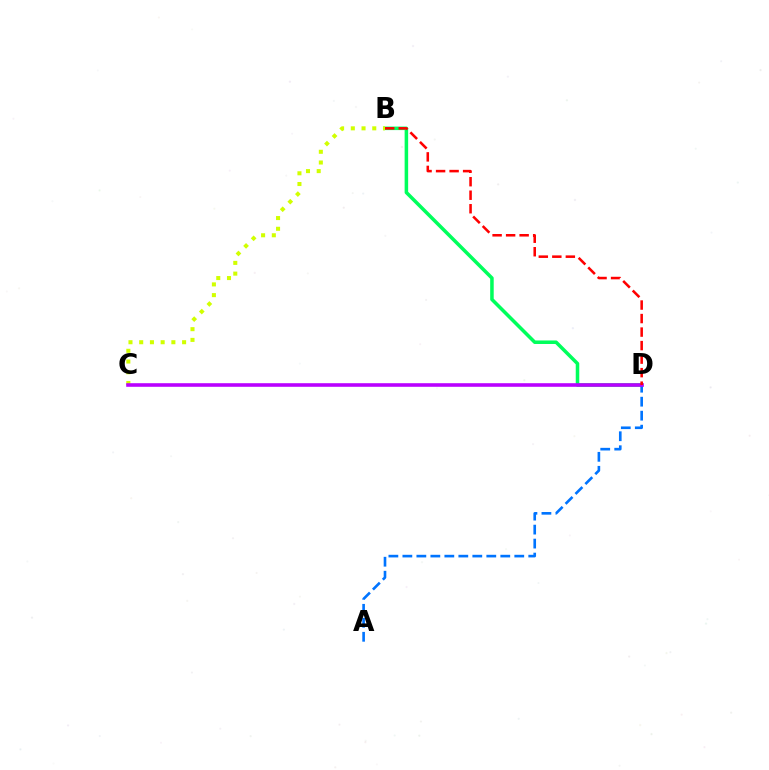{('B', 'D'): [{'color': '#00ff5c', 'line_style': 'solid', 'thickness': 2.54}, {'color': '#ff0000', 'line_style': 'dashed', 'thickness': 1.84}], ('A', 'D'): [{'color': '#0074ff', 'line_style': 'dashed', 'thickness': 1.9}], ('B', 'C'): [{'color': '#d1ff00', 'line_style': 'dotted', 'thickness': 2.91}], ('C', 'D'): [{'color': '#b900ff', 'line_style': 'solid', 'thickness': 2.58}]}